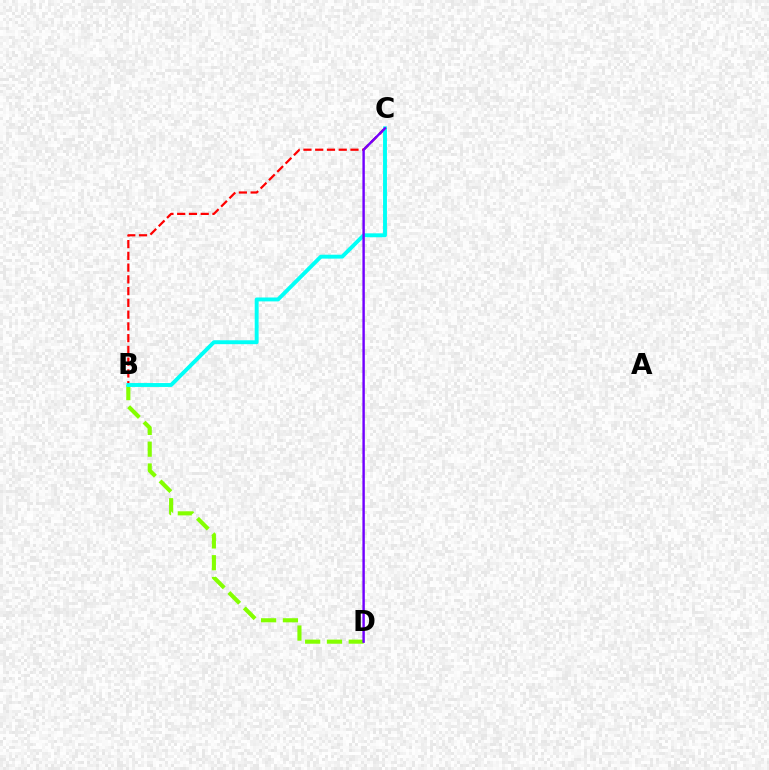{('B', 'D'): [{'color': '#84ff00', 'line_style': 'dashed', 'thickness': 2.96}], ('B', 'C'): [{'color': '#ff0000', 'line_style': 'dashed', 'thickness': 1.6}, {'color': '#00fff6', 'line_style': 'solid', 'thickness': 2.81}], ('C', 'D'): [{'color': '#7200ff', 'line_style': 'solid', 'thickness': 1.74}]}